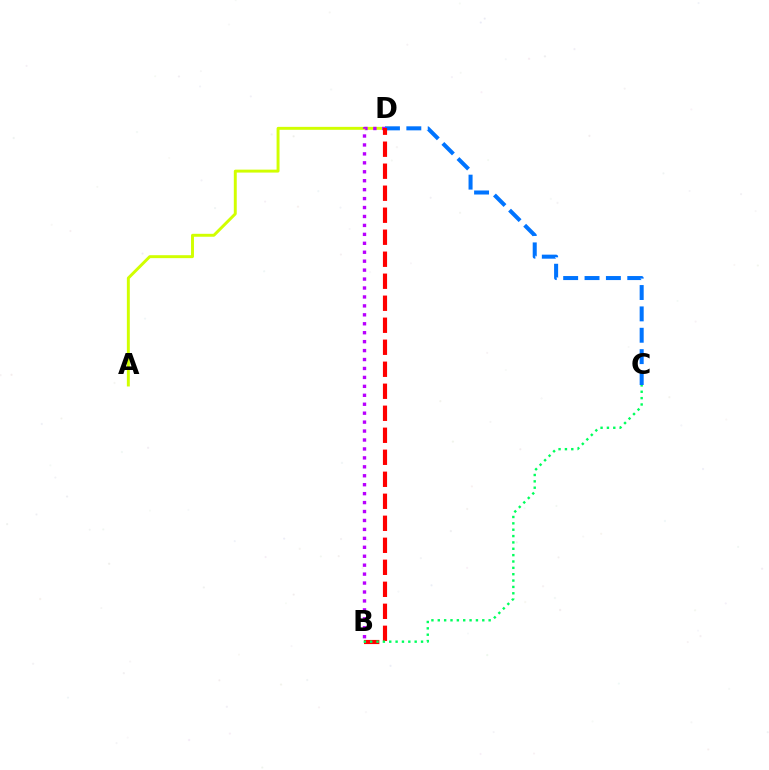{('A', 'D'): [{'color': '#d1ff00', 'line_style': 'solid', 'thickness': 2.12}], ('C', 'D'): [{'color': '#0074ff', 'line_style': 'dashed', 'thickness': 2.9}], ('B', 'D'): [{'color': '#b900ff', 'line_style': 'dotted', 'thickness': 2.43}, {'color': '#ff0000', 'line_style': 'dashed', 'thickness': 2.99}], ('B', 'C'): [{'color': '#00ff5c', 'line_style': 'dotted', 'thickness': 1.73}]}